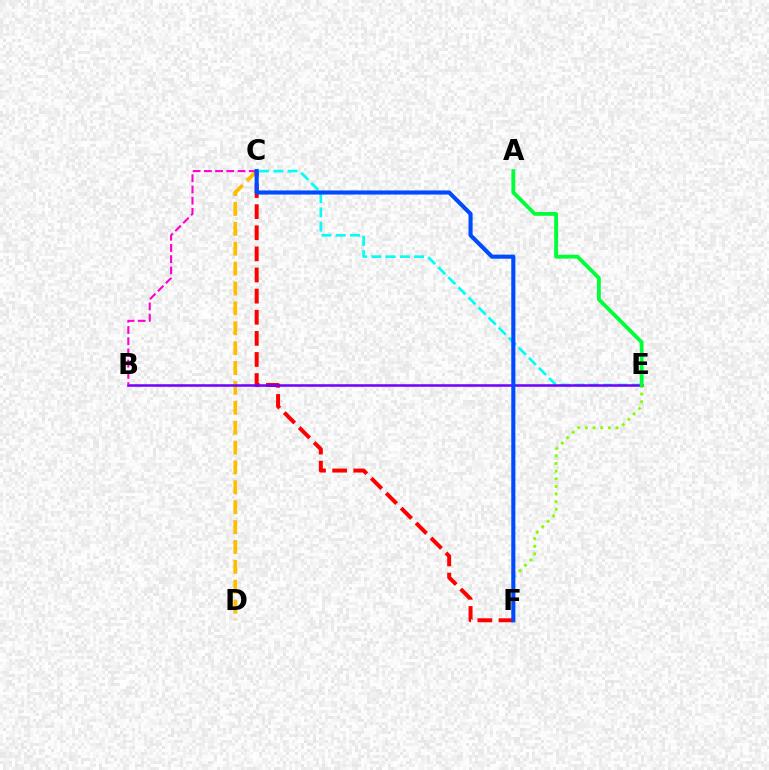{('C', 'E'): [{'color': '#00fff6', 'line_style': 'dashed', 'thickness': 1.94}], ('C', 'D'): [{'color': '#ffbd00', 'line_style': 'dashed', 'thickness': 2.7}], ('C', 'F'): [{'color': '#ff0000', 'line_style': 'dashed', 'thickness': 2.87}, {'color': '#004bff', 'line_style': 'solid', 'thickness': 2.95}], ('E', 'F'): [{'color': '#84ff00', 'line_style': 'dotted', 'thickness': 2.08}], ('B', 'E'): [{'color': '#7200ff', 'line_style': 'solid', 'thickness': 1.81}], ('A', 'E'): [{'color': '#00ff39', 'line_style': 'solid', 'thickness': 2.77}], ('B', 'C'): [{'color': '#ff00cf', 'line_style': 'dashed', 'thickness': 1.53}]}